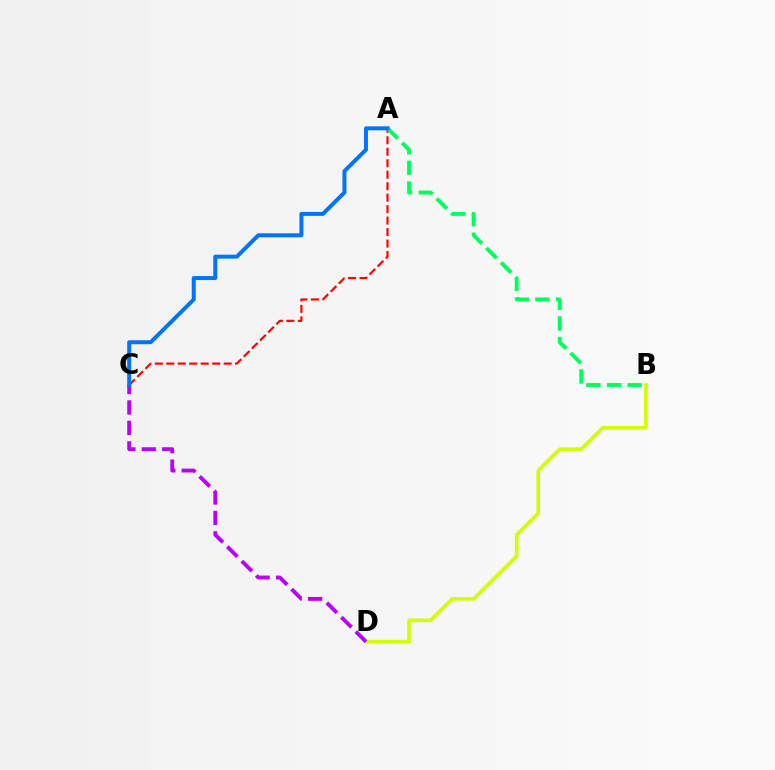{('B', 'D'): [{'color': '#d1ff00', 'line_style': 'solid', 'thickness': 2.59}], ('C', 'D'): [{'color': '#b900ff', 'line_style': 'dashed', 'thickness': 2.78}], ('A', 'C'): [{'color': '#ff0000', 'line_style': 'dashed', 'thickness': 1.56}, {'color': '#0074ff', 'line_style': 'solid', 'thickness': 2.86}], ('A', 'B'): [{'color': '#00ff5c', 'line_style': 'dashed', 'thickness': 2.81}]}